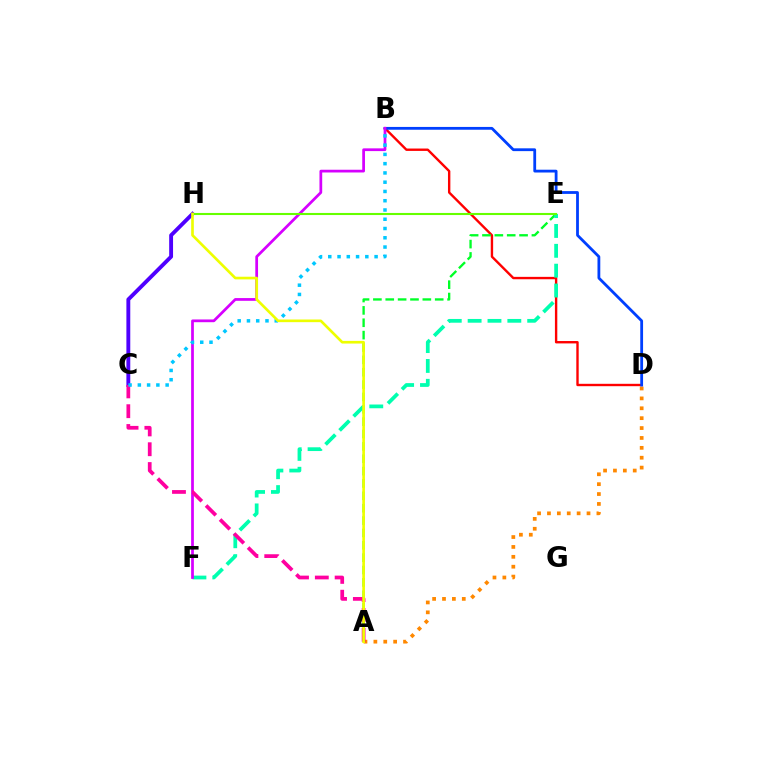{('A', 'D'): [{'color': '#ff8800', 'line_style': 'dotted', 'thickness': 2.69}], ('B', 'D'): [{'color': '#ff0000', 'line_style': 'solid', 'thickness': 1.72}, {'color': '#003fff', 'line_style': 'solid', 'thickness': 2.02}], ('A', 'E'): [{'color': '#00ff27', 'line_style': 'dashed', 'thickness': 1.68}], ('C', 'H'): [{'color': '#4f00ff', 'line_style': 'solid', 'thickness': 2.79}], ('E', 'F'): [{'color': '#00ffaf', 'line_style': 'dashed', 'thickness': 2.7}], ('B', 'F'): [{'color': '#d600ff', 'line_style': 'solid', 'thickness': 1.97}], ('A', 'C'): [{'color': '#ff00a0', 'line_style': 'dashed', 'thickness': 2.69}], ('B', 'C'): [{'color': '#00c7ff', 'line_style': 'dotted', 'thickness': 2.52}], ('E', 'H'): [{'color': '#66ff00', 'line_style': 'solid', 'thickness': 1.51}], ('A', 'H'): [{'color': '#eeff00', 'line_style': 'solid', 'thickness': 1.92}]}